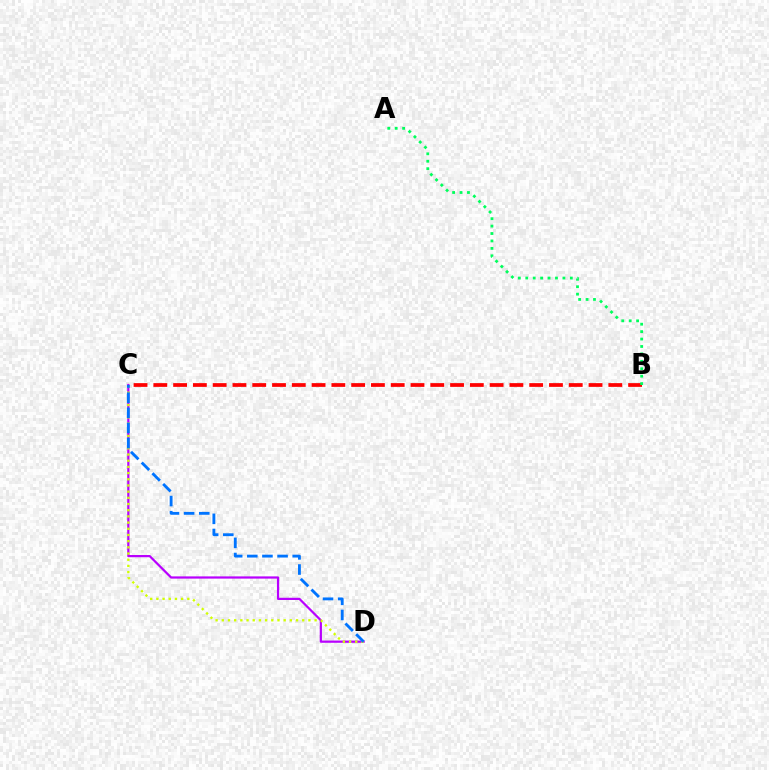{('C', 'D'): [{'color': '#b900ff', 'line_style': 'solid', 'thickness': 1.6}, {'color': '#d1ff00', 'line_style': 'dotted', 'thickness': 1.68}, {'color': '#0074ff', 'line_style': 'dashed', 'thickness': 2.06}], ('B', 'C'): [{'color': '#ff0000', 'line_style': 'dashed', 'thickness': 2.69}], ('A', 'B'): [{'color': '#00ff5c', 'line_style': 'dotted', 'thickness': 2.02}]}